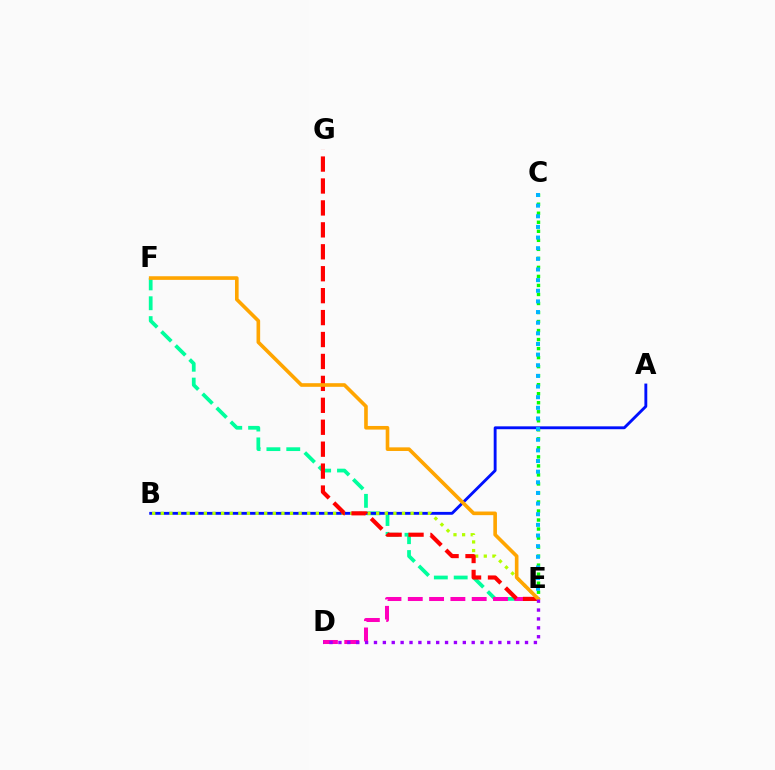{('E', 'F'): [{'color': '#00ff9d', 'line_style': 'dashed', 'thickness': 2.7}, {'color': '#ffa500', 'line_style': 'solid', 'thickness': 2.61}], ('A', 'B'): [{'color': '#0010ff', 'line_style': 'solid', 'thickness': 2.07}], ('D', 'E'): [{'color': '#ff00bd', 'line_style': 'dashed', 'thickness': 2.89}, {'color': '#9b00ff', 'line_style': 'dotted', 'thickness': 2.41}], ('C', 'E'): [{'color': '#08ff00', 'line_style': 'dotted', 'thickness': 2.45}, {'color': '#00b5ff', 'line_style': 'dotted', 'thickness': 2.89}], ('B', 'E'): [{'color': '#b3ff00', 'line_style': 'dotted', 'thickness': 2.34}], ('E', 'G'): [{'color': '#ff0000', 'line_style': 'dashed', 'thickness': 2.98}]}